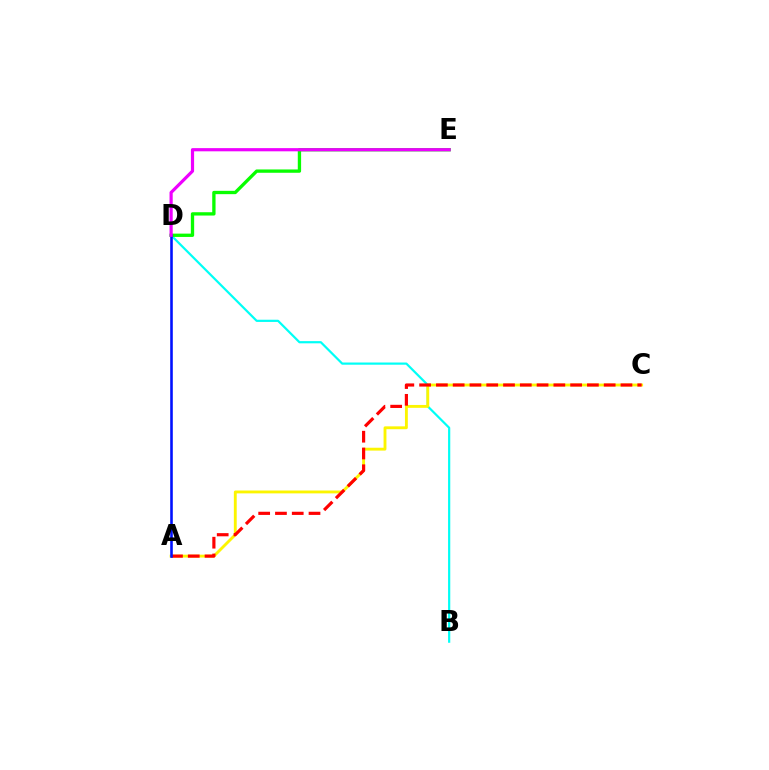{('B', 'D'): [{'color': '#00fff6', 'line_style': 'solid', 'thickness': 1.58}], ('A', 'C'): [{'color': '#fcf500', 'line_style': 'solid', 'thickness': 2.06}, {'color': '#ff0000', 'line_style': 'dashed', 'thickness': 2.28}], ('D', 'E'): [{'color': '#08ff00', 'line_style': 'solid', 'thickness': 2.39}, {'color': '#ee00ff', 'line_style': 'solid', 'thickness': 2.29}], ('A', 'D'): [{'color': '#0010ff', 'line_style': 'solid', 'thickness': 1.87}]}